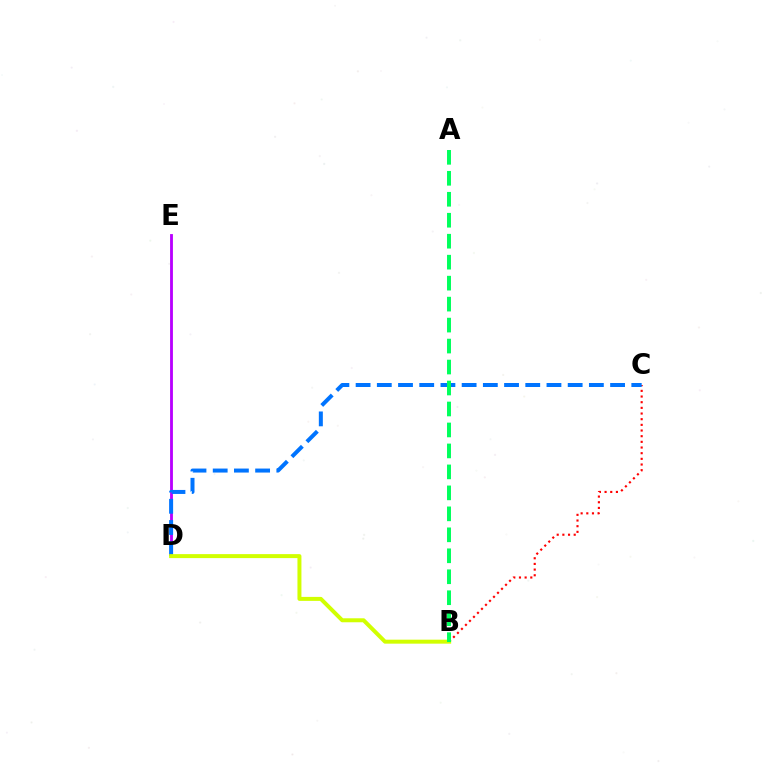{('D', 'E'): [{'color': '#b900ff', 'line_style': 'solid', 'thickness': 2.04}], ('B', 'C'): [{'color': '#ff0000', 'line_style': 'dotted', 'thickness': 1.54}], ('C', 'D'): [{'color': '#0074ff', 'line_style': 'dashed', 'thickness': 2.88}], ('B', 'D'): [{'color': '#d1ff00', 'line_style': 'solid', 'thickness': 2.87}], ('A', 'B'): [{'color': '#00ff5c', 'line_style': 'dashed', 'thickness': 2.85}]}